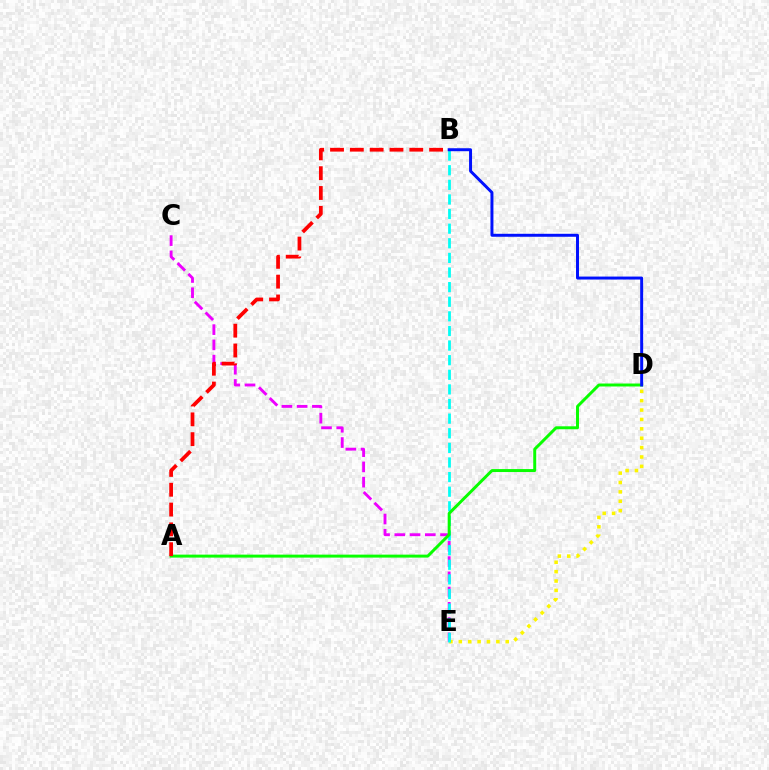{('C', 'E'): [{'color': '#ee00ff', 'line_style': 'dashed', 'thickness': 2.07}], ('D', 'E'): [{'color': '#fcf500', 'line_style': 'dotted', 'thickness': 2.55}], ('B', 'E'): [{'color': '#00fff6', 'line_style': 'dashed', 'thickness': 1.99}], ('A', 'D'): [{'color': '#08ff00', 'line_style': 'solid', 'thickness': 2.13}], ('A', 'B'): [{'color': '#ff0000', 'line_style': 'dashed', 'thickness': 2.69}], ('B', 'D'): [{'color': '#0010ff', 'line_style': 'solid', 'thickness': 2.14}]}